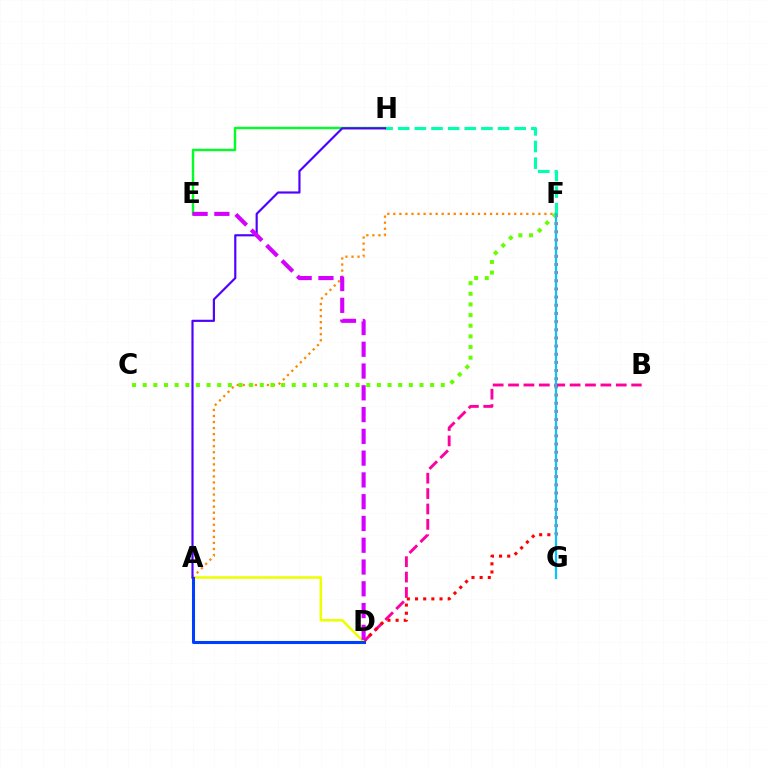{('A', 'F'): [{'color': '#ff8800', 'line_style': 'dotted', 'thickness': 1.64}], ('E', 'H'): [{'color': '#00ff27', 'line_style': 'solid', 'thickness': 1.73}], ('B', 'D'): [{'color': '#ff00a0', 'line_style': 'dashed', 'thickness': 2.09}], ('D', 'F'): [{'color': '#ff0000', 'line_style': 'dotted', 'thickness': 2.22}], ('F', 'H'): [{'color': '#00ffaf', 'line_style': 'dashed', 'thickness': 2.26}], ('A', 'D'): [{'color': '#eeff00', 'line_style': 'solid', 'thickness': 1.83}, {'color': '#003fff', 'line_style': 'solid', 'thickness': 2.2}], ('C', 'F'): [{'color': '#66ff00', 'line_style': 'dotted', 'thickness': 2.89}], ('A', 'H'): [{'color': '#4f00ff', 'line_style': 'solid', 'thickness': 1.56}], ('F', 'G'): [{'color': '#00c7ff', 'line_style': 'solid', 'thickness': 1.58}], ('D', 'E'): [{'color': '#d600ff', 'line_style': 'dashed', 'thickness': 2.96}]}